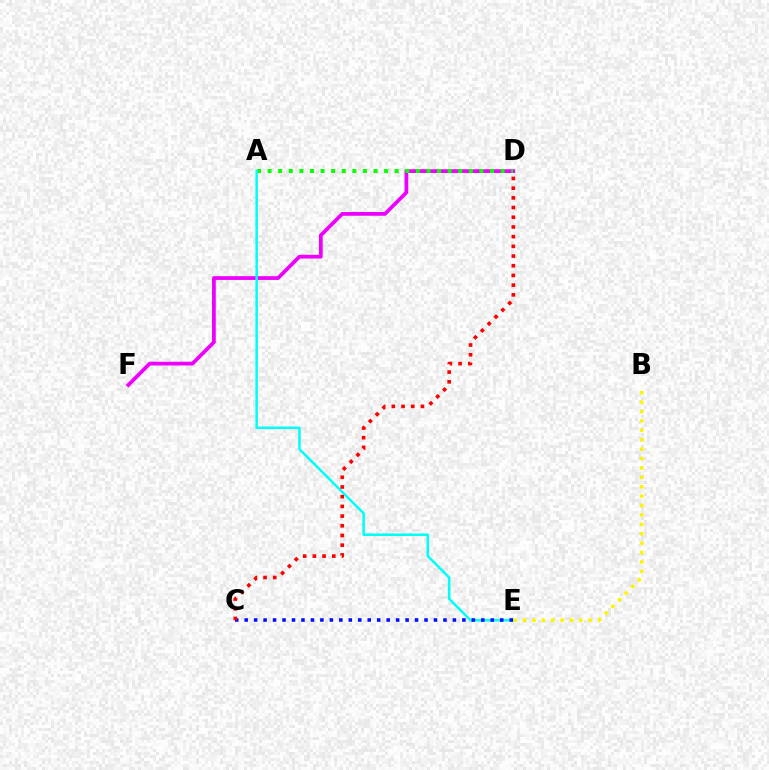{('D', 'F'): [{'color': '#ee00ff', 'line_style': 'solid', 'thickness': 2.7}], ('A', 'D'): [{'color': '#08ff00', 'line_style': 'dotted', 'thickness': 2.88}], ('A', 'E'): [{'color': '#00fff6', 'line_style': 'solid', 'thickness': 1.81}], ('C', 'E'): [{'color': '#0010ff', 'line_style': 'dotted', 'thickness': 2.57}], ('B', 'E'): [{'color': '#fcf500', 'line_style': 'dotted', 'thickness': 2.55}], ('C', 'D'): [{'color': '#ff0000', 'line_style': 'dotted', 'thickness': 2.63}]}